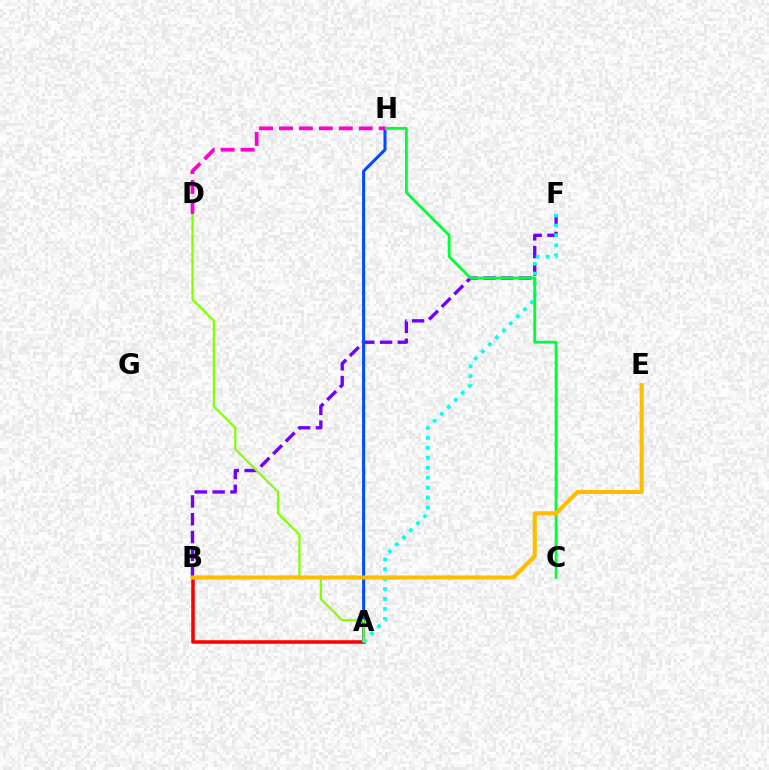{('A', 'B'): [{'color': '#ff0000', 'line_style': 'solid', 'thickness': 2.55}], ('B', 'F'): [{'color': '#7200ff', 'line_style': 'dashed', 'thickness': 2.42}], ('A', 'H'): [{'color': '#004bff', 'line_style': 'solid', 'thickness': 2.18}], ('A', 'F'): [{'color': '#00fff6', 'line_style': 'dotted', 'thickness': 2.7}], ('C', 'H'): [{'color': '#00ff39', 'line_style': 'solid', 'thickness': 2.04}], ('A', 'D'): [{'color': '#84ff00', 'line_style': 'solid', 'thickness': 1.63}], ('D', 'H'): [{'color': '#ff00cf', 'line_style': 'dashed', 'thickness': 2.71}], ('B', 'E'): [{'color': '#ffbd00', 'line_style': 'solid', 'thickness': 2.94}]}